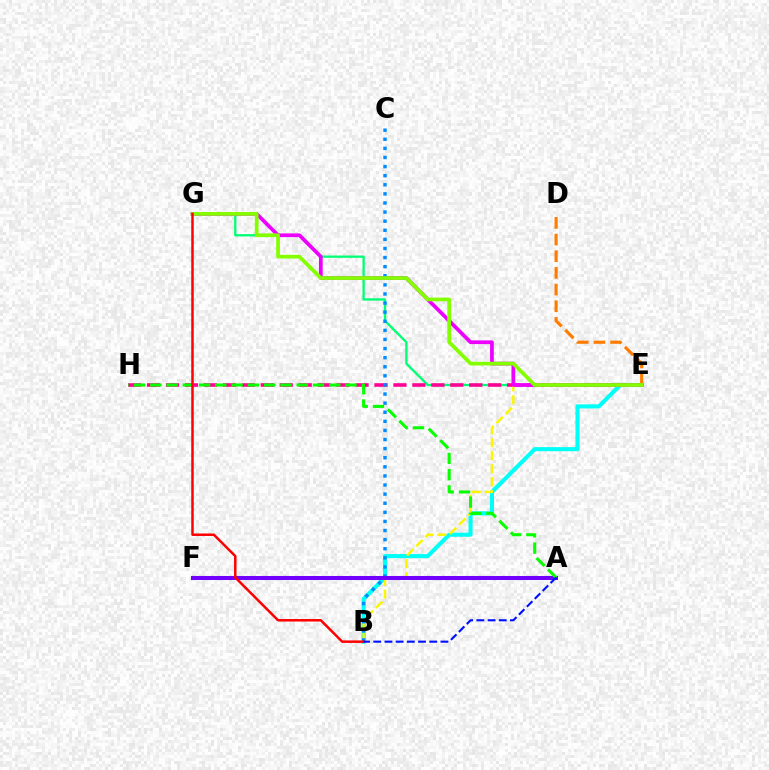{('E', 'G'): [{'color': '#00ff74', 'line_style': 'solid', 'thickness': 1.66}, {'color': '#ee00ff', 'line_style': 'solid', 'thickness': 2.68}, {'color': '#84ff00', 'line_style': 'solid', 'thickness': 2.68}], ('B', 'E'): [{'color': '#00fff6', 'line_style': 'solid', 'thickness': 2.95}, {'color': '#fcf500', 'line_style': 'dashed', 'thickness': 1.76}], ('E', 'H'): [{'color': '#ff0094', 'line_style': 'dashed', 'thickness': 2.57}], ('B', 'C'): [{'color': '#008cff', 'line_style': 'dotted', 'thickness': 2.47}], ('A', 'F'): [{'color': '#7200ff', 'line_style': 'solid', 'thickness': 2.91}], ('D', 'E'): [{'color': '#ff7c00', 'line_style': 'dashed', 'thickness': 2.27}], ('A', 'H'): [{'color': '#08ff00', 'line_style': 'dashed', 'thickness': 2.21}], ('B', 'G'): [{'color': '#ff0000', 'line_style': 'solid', 'thickness': 1.79}], ('A', 'B'): [{'color': '#0010ff', 'line_style': 'dashed', 'thickness': 1.52}]}